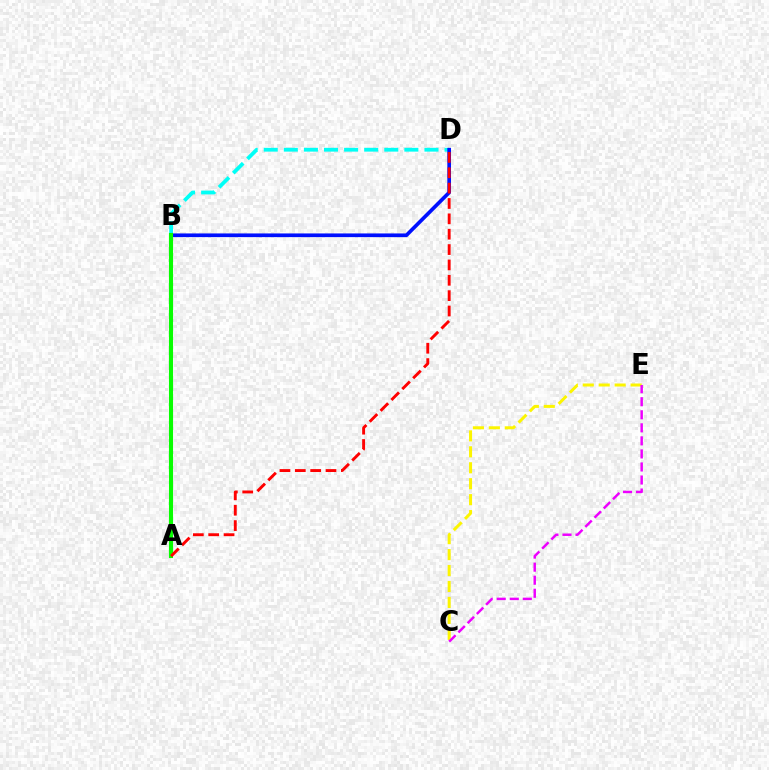{('B', 'D'): [{'color': '#00fff6', 'line_style': 'dashed', 'thickness': 2.73}, {'color': '#0010ff', 'line_style': 'solid', 'thickness': 2.65}], ('C', 'E'): [{'color': '#fcf500', 'line_style': 'dashed', 'thickness': 2.17}, {'color': '#ee00ff', 'line_style': 'dashed', 'thickness': 1.77}], ('A', 'B'): [{'color': '#08ff00', 'line_style': 'solid', 'thickness': 2.96}], ('A', 'D'): [{'color': '#ff0000', 'line_style': 'dashed', 'thickness': 2.09}]}